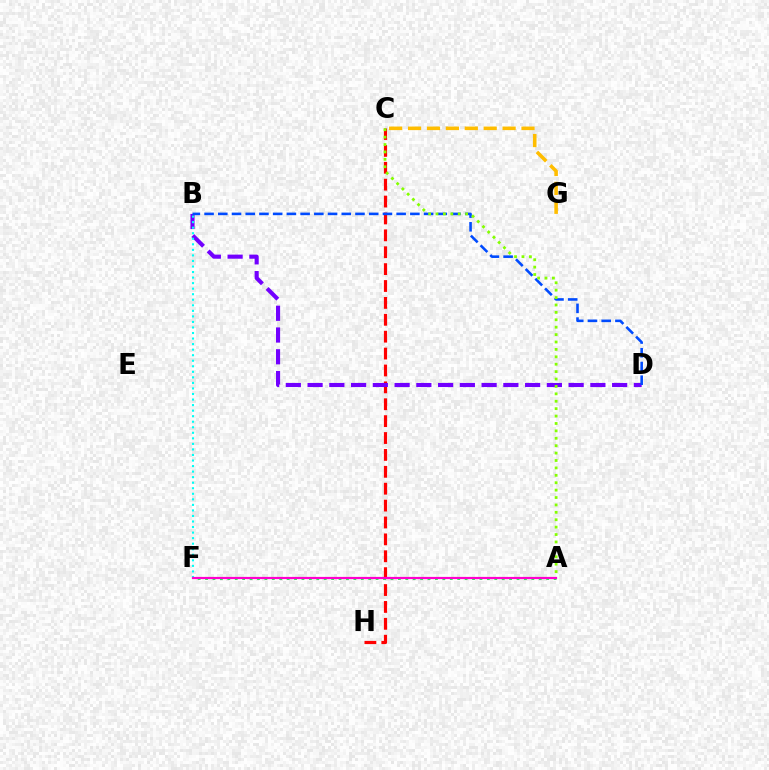{('C', 'H'): [{'color': '#ff0000', 'line_style': 'dashed', 'thickness': 2.29}], ('B', 'D'): [{'color': '#7200ff', 'line_style': 'dashed', 'thickness': 2.96}, {'color': '#004bff', 'line_style': 'dashed', 'thickness': 1.86}], ('B', 'F'): [{'color': '#00fff6', 'line_style': 'dotted', 'thickness': 1.51}], ('A', 'C'): [{'color': '#84ff00', 'line_style': 'dotted', 'thickness': 2.01}], ('A', 'F'): [{'color': '#00ff39', 'line_style': 'dotted', 'thickness': 2.01}, {'color': '#ff00cf', 'line_style': 'solid', 'thickness': 1.59}], ('C', 'G'): [{'color': '#ffbd00', 'line_style': 'dashed', 'thickness': 2.57}]}